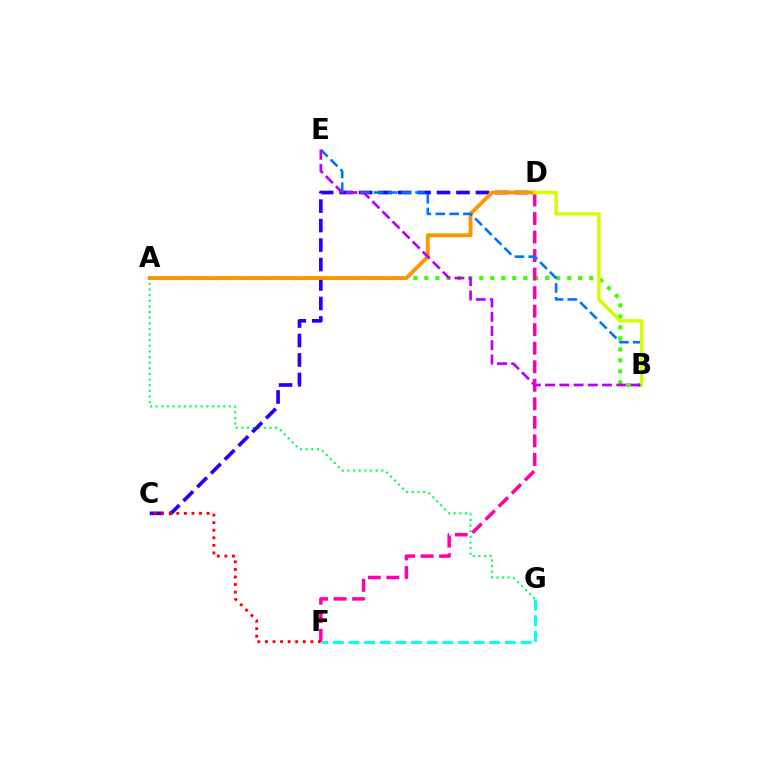{('A', 'G'): [{'color': '#00ff5c', 'line_style': 'dotted', 'thickness': 1.53}], ('A', 'B'): [{'color': '#3dff00', 'line_style': 'dotted', 'thickness': 2.99}], ('C', 'D'): [{'color': '#2500ff', 'line_style': 'dashed', 'thickness': 2.65}], ('D', 'F'): [{'color': '#ff00ac', 'line_style': 'dashed', 'thickness': 2.52}], ('A', 'D'): [{'color': '#ff9400', 'line_style': 'solid', 'thickness': 2.78}], ('C', 'F'): [{'color': '#ff0000', 'line_style': 'dotted', 'thickness': 2.06}], ('B', 'E'): [{'color': '#0074ff', 'line_style': 'dashed', 'thickness': 1.88}, {'color': '#b900ff', 'line_style': 'dashed', 'thickness': 1.93}], ('F', 'G'): [{'color': '#00fff6', 'line_style': 'dashed', 'thickness': 2.13}], ('B', 'D'): [{'color': '#d1ff00', 'line_style': 'solid', 'thickness': 2.46}]}